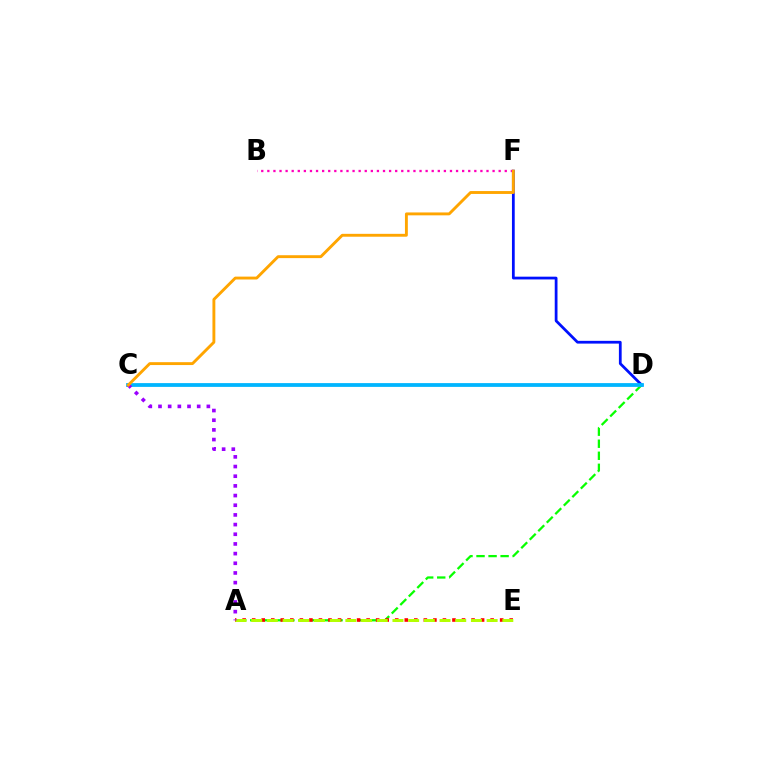{('A', 'D'): [{'color': '#08ff00', 'line_style': 'dashed', 'thickness': 1.64}], ('C', 'D'): [{'color': '#00ff9d', 'line_style': 'solid', 'thickness': 1.52}, {'color': '#00b5ff', 'line_style': 'solid', 'thickness': 2.72}], ('A', 'E'): [{'color': '#ff0000', 'line_style': 'dotted', 'thickness': 2.59}, {'color': '#b3ff00', 'line_style': 'dashed', 'thickness': 2.13}], ('D', 'F'): [{'color': '#0010ff', 'line_style': 'solid', 'thickness': 1.99}], ('B', 'F'): [{'color': '#ff00bd', 'line_style': 'dotted', 'thickness': 1.65}], ('A', 'C'): [{'color': '#9b00ff', 'line_style': 'dotted', 'thickness': 2.63}], ('C', 'F'): [{'color': '#ffa500', 'line_style': 'solid', 'thickness': 2.08}]}